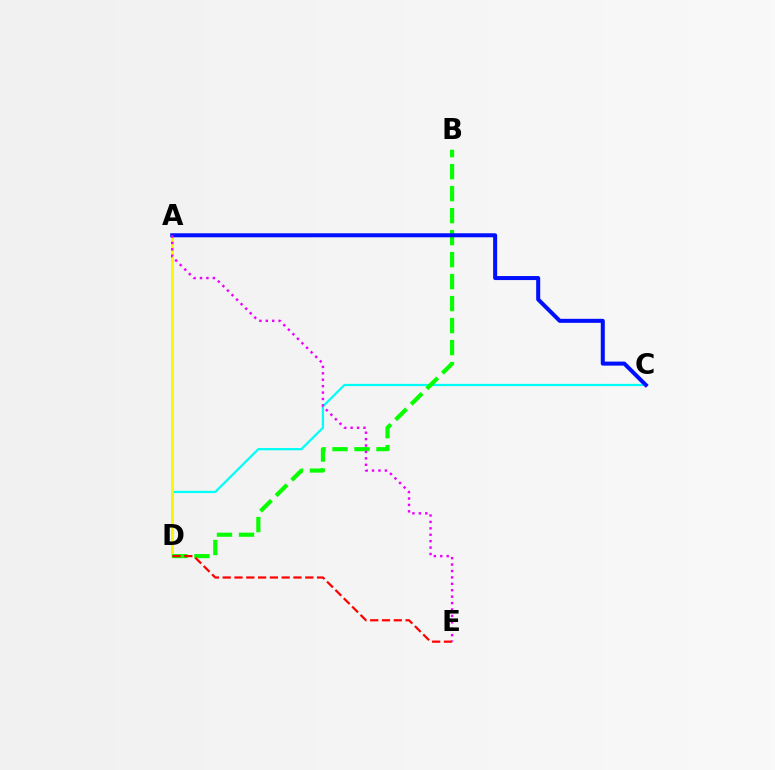{('C', 'D'): [{'color': '#00fff6', 'line_style': 'solid', 'thickness': 1.62}], ('A', 'D'): [{'color': '#fcf500', 'line_style': 'solid', 'thickness': 2.01}], ('B', 'D'): [{'color': '#08ff00', 'line_style': 'dashed', 'thickness': 2.99}], ('D', 'E'): [{'color': '#ff0000', 'line_style': 'dashed', 'thickness': 1.6}], ('A', 'C'): [{'color': '#0010ff', 'line_style': 'solid', 'thickness': 2.9}], ('A', 'E'): [{'color': '#ee00ff', 'line_style': 'dotted', 'thickness': 1.74}]}